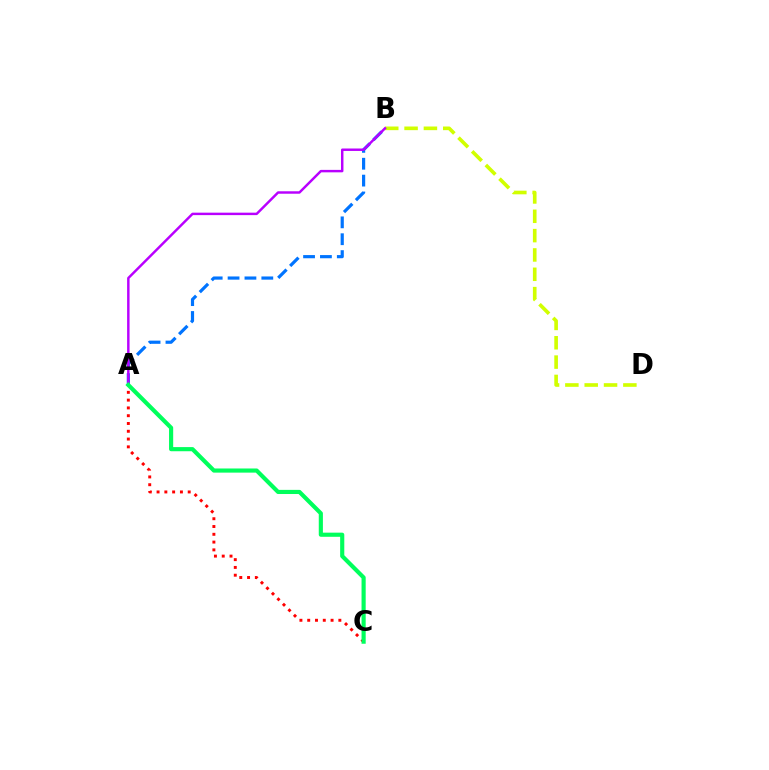{('A', 'C'): [{'color': '#ff0000', 'line_style': 'dotted', 'thickness': 2.12}, {'color': '#00ff5c', 'line_style': 'solid', 'thickness': 2.98}], ('B', 'D'): [{'color': '#d1ff00', 'line_style': 'dashed', 'thickness': 2.63}], ('A', 'B'): [{'color': '#0074ff', 'line_style': 'dashed', 'thickness': 2.29}, {'color': '#b900ff', 'line_style': 'solid', 'thickness': 1.77}]}